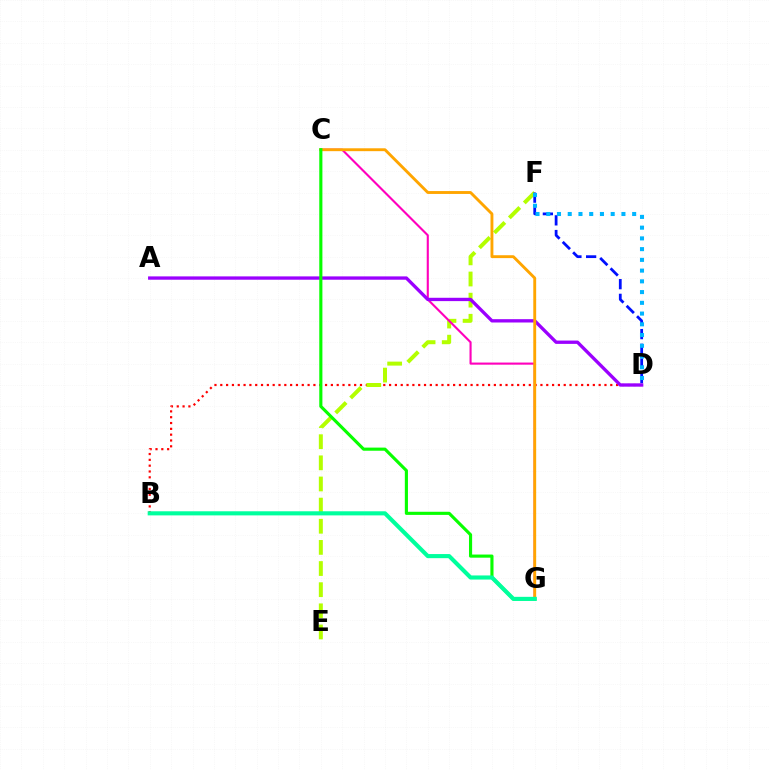{('B', 'D'): [{'color': '#ff0000', 'line_style': 'dotted', 'thickness': 1.58}], ('E', 'F'): [{'color': '#b3ff00', 'line_style': 'dashed', 'thickness': 2.87}], ('C', 'G'): [{'color': '#ff00bd', 'line_style': 'solid', 'thickness': 1.52}, {'color': '#ffa500', 'line_style': 'solid', 'thickness': 2.08}, {'color': '#08ff00', 'line_style': 'solid', 'thickness': 2.25}], ('D', 'F'): [{'color': '#0010ff', 'line_style': 'dashed', 'thickness': 2.0}, {'color': '#00b5ff', 'line_style': 'dotted', 'thickness': 2.92}], ('A', 'D'): [{'color': '#9b00ff', 'line_style': 'solid', 'thickness': 2.39}], ('B', 'G'): [{'color': '#00ff9d', 'line_style': 'solid', 'thickness': 2.96}]}